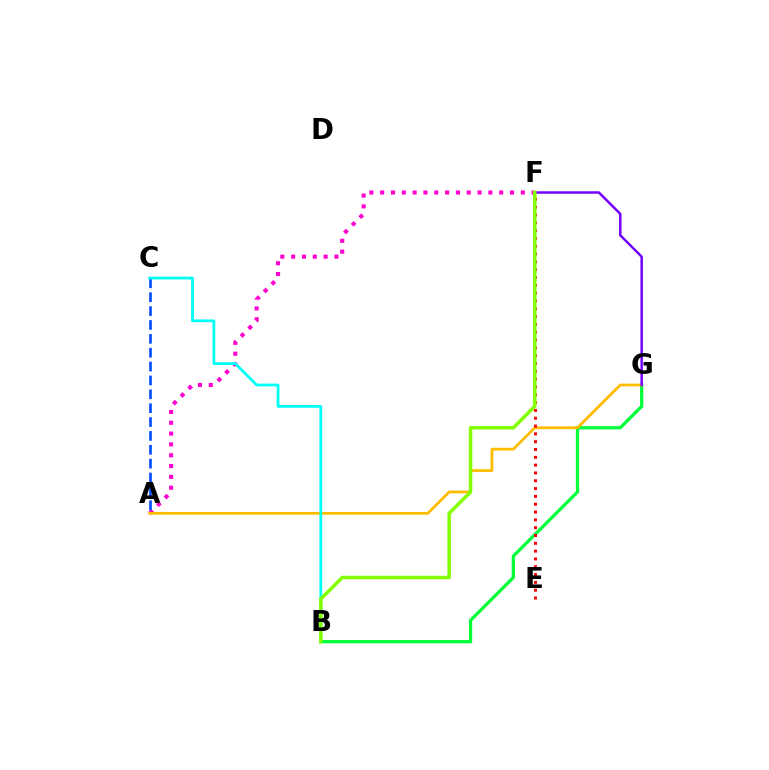{('A', 'F'): [{'color': '#ff00cf', 'line_style': 'dotted', 'thickness': 2.94}], ('B', 'G'): [{'color': '#00ff39', 'line_style': 'solid', 'thickness': 2.35}], ('A', 'C'): [{'color': '#004bff', 'line_style': 'dashed', 'thickness': 1.88}], ('A', 'G'): [{'color': '#ffbd00', 'line_style': 'solid', 'thickness': 2.0}], ('F', 'G'): [{'color': '#7200ff', 'line_style': 'solid', 'thickness': 1.77}], ('B', 'C'): [{'color': '#00fff6', 'line_style': 'solid', 'thickness': 2.0}], ('E', 'F'): [{'color': '#ff0000', 'line_style': 'dotted', 'thickness': 2.12}], ('B', 'F'): [{'color': '#84ff00', 'line_style': 'solid', 'thickness': 2.52}]}